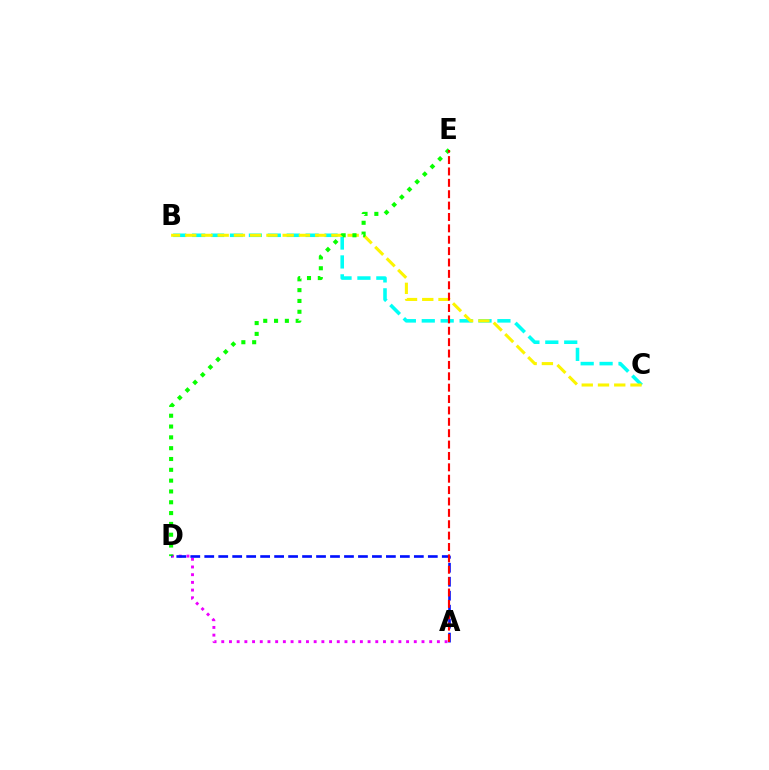{('B', 'C'): [{'color': '#00fff6', 'line_style': 'dashed', 'thickness': 2.57}, {'color': '#fcf500', 'line_style': 'dashed', 'thickness': 2.21}], ('A', 'D'): [{'color': '#ee00ff', 'line_style': 'dotted', 'thickness': 2.09}, {'color': '#0010ff', 'line_style': 'dashed', 'thickness': 1.9}], ('D', 'E'): [{'color': '#08ff00', 'line_style': 'dotted', 'thickness': 2.94}], ('A', 'E'): [{'color': '#ff0000', 'line_style': 'dashed', 'thickness': 1.55}]}